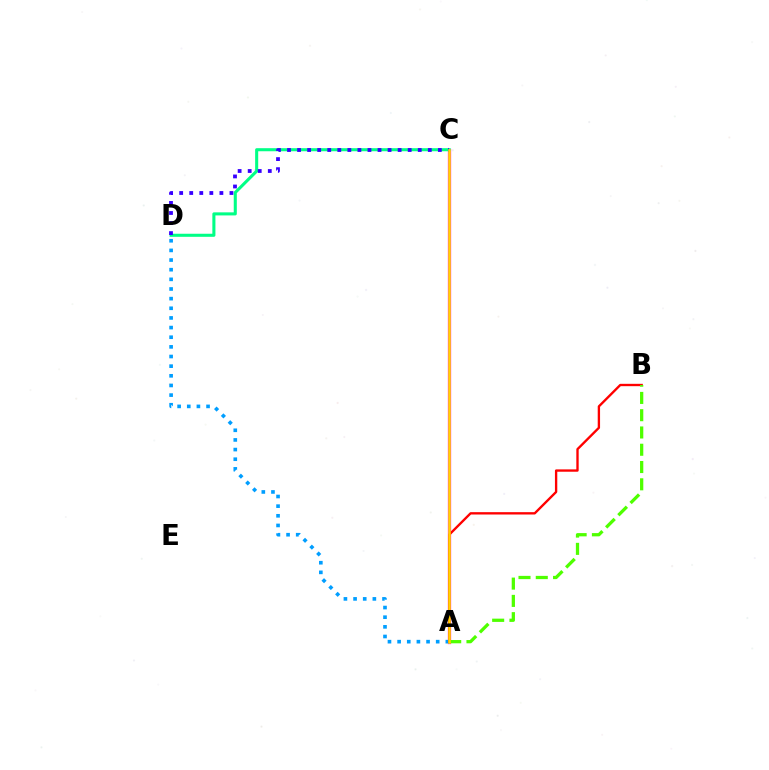{('A', 'C'): [{'color': '#ff00ed', 'line_style': 'solid', 'thickness': 2.35}, {'color': '#ffd500', 'line_style': 'solid', 'thickness': 1.86}], ('A', 'D'): [{'color': '#009eff', 'line_style': 'dotted', 'thickness': 2.62}], ('C', 'D'): [{'color': '#00ff86', 'line_style': 'solid', 'thickness': 2.21}, {'color': '#3700ff', 'line_style': 'dotted', 'thickness': 2.73}], ('A', 'B'): [{'color': '#ff0000', 'line_style': 'solid', 'thickness': 1.69}, {'color': '#4fff00', 'line_style': 'dashed', 'thickness': 2.35}]}